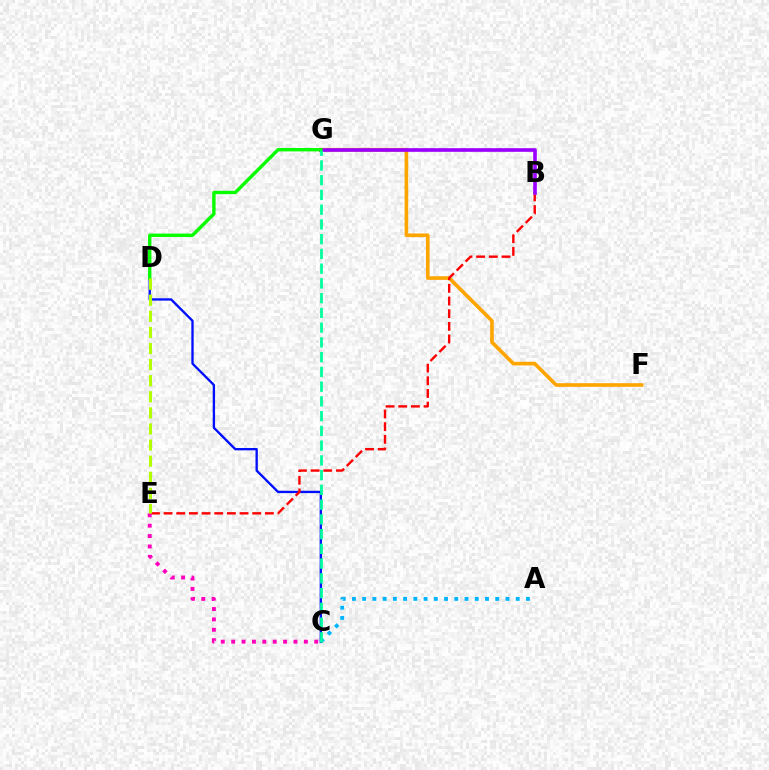{('C', 'D'): [{'color': '#0010ff', 'line_style': 'solid', 'thickness': 1.68}], ('F', 'G'): [{'color': '#ffa500', 'line_style': 'solid', 'thickness': 2.62}], ('B', 'E'): [{'color': '#ff0000', 'line_style': 'dashed', 'thickness': 1.72}], ('A', 'C'): [{'color': '#00b5ff', 'line_style': 'dotted', 'thickness': 2.78}], ('B', 'G'): [{'color': '#9b00ff', 'line_style': 'solid', 'thickness': 2.63}], ('C', 'E'): [{'color': '#ff00bd', 'line_style': 'dotted', 'thickness': 2.82}], ('D', 'G'): [{'color': '#08ff00', 'line_style': 'solid', 'thickness': 2.43}], ('C', 'G'): [{'color': '#00ff9d', 'line_style': 'dashed', 'thickness': 2.0}], ('D', 'E'): [{'color': '#b3ff00', 'line_style': 'dashed', 'thickness': 2.19}]}